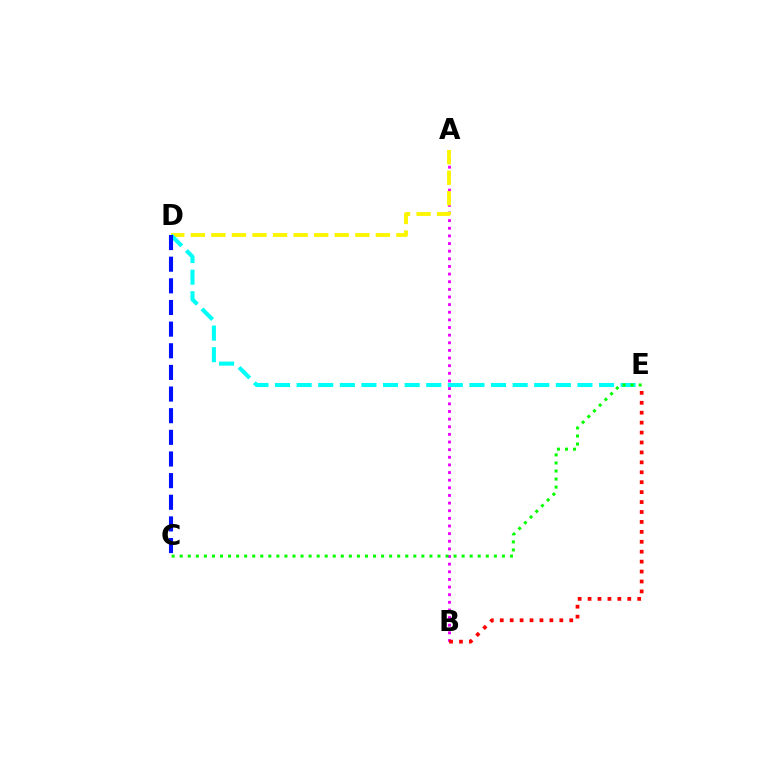{('A', 'B'): [{'color': '#ee00ff', 'line_style': 'dotted', 'thickness': 2.07}], ('A', 'D'): [{'color': '#fcf500', 'line_style': 'dashed', 'thickness': 2.79}], ('D', 'E'): [{'color': '#00fff6', 'line_style': 'dashed', 'thickness': 2.93}], ('B', 'E'): [{'color': '#ff0000', 'line_style': 'dotted', 'thickness': 2.7}], ('C', 'E'): [{'color': '#08ff00', 'line_style': 'dotted', 'thickness': 2.19}], ('C', 'D'): [{'color': '#0010ff', 'line_style': 'dashed', 'thickness': 2.94}]}